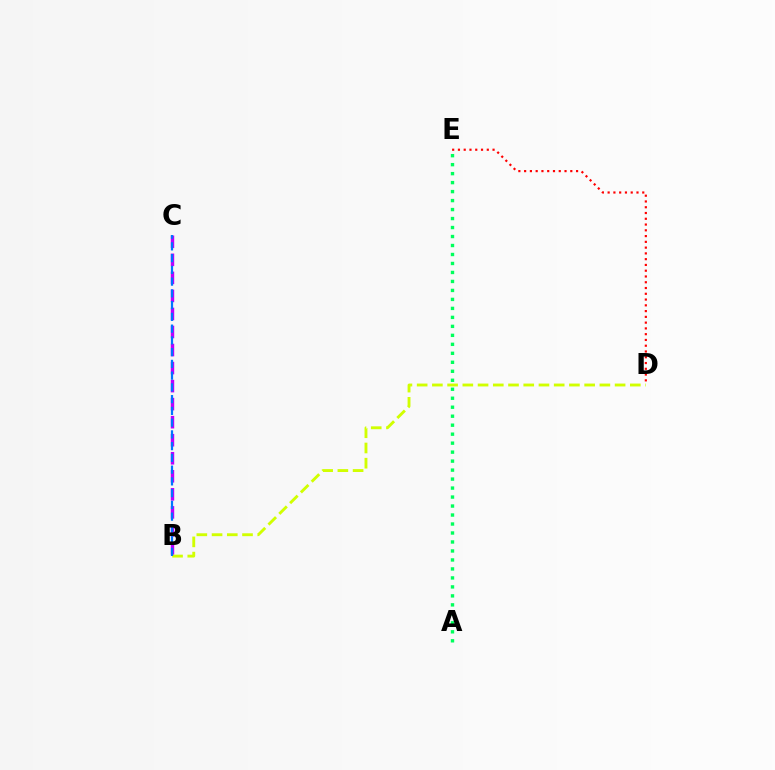{('B', 'C'): [{'color': '#b900ff', 'line_style': 'dashed', 'thickness': 2.45}, {'color': '#0074ff', 'line_style': 'dashed', 'thickness': 1.6}], ('A', 'E'): [{'color': '#00ff5c', 'line_style': 'dotted', 'thickness': 2.44}], ('D', 'E'): [{'color': '#ff0000', 'line_style': 'dotted', 'thickness': 1.57}], ('B', 'D'): [{'color': '#d1ff00', 'line_style': 'dashed', 'thickness': 2.07}]}